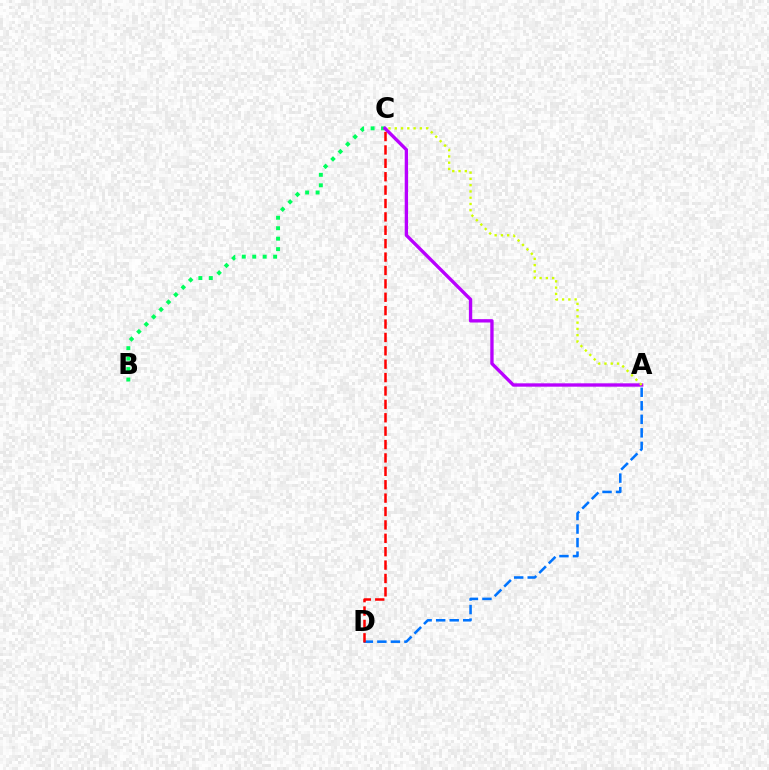{('A', 'D'): [{'color': '#0074ff', 'line_style': 'dashed', 'thickness': 1.84}], ('B', 'C'): [{'color': '#00ff5c', 'line_style': 'dotted', 'thickness': 2.84}], ('A', 'C'): [{'color': '#b900ff', 'line_style': 'solid', 'thickness': 2.41}, {'color': '#d1ff00', 'line_style': 'dotted', 'thickness': 1.7}], ('C', 'D'): [{'color': '#ff0000', 'line_style': 'dashed', 'thickness': 1.82}]}